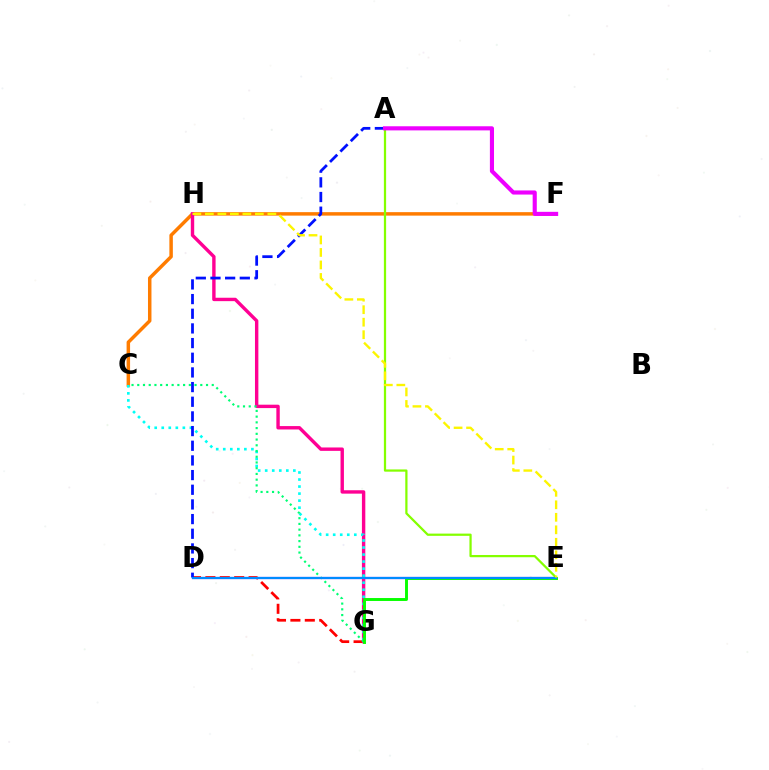{('D', 'E'): [{'color': '#7200ff', 'line_style': 'solid', 'thickness': 1.57}, {'color': '#008cff', 'line_style': 'solid', 'thickness': 1.56}], ('D', 'G'): [{'color': '#ff0000', 'line_style': 'dashed', 'thickness': 1.96}], ('C', 'F'): [{'color': '#ff7c00', 'line_style': 'solid', 'thickness': 2.5}], ('G', 'H'): [{'color': '#ff0094', 'line_style': 'solid', 'thickness': 2.45}], ('C', 'G'): [{'color': '#00fff6', 'line_style': 'dotted', 'thickness': 1.91}, {'color': '#00ff74', 'line_style': 'dotted', 'thickness': 1.56}], ('A', 'E'): [{'color': '#84ff00', 'line_style': 'solid', 'thickness': 1.61}], ('A', 'D'): [{'color': '#0010ff', 'line_style': 'dashed', 'thickness': 1.99}], ('A', 'F'): [{'color': '#ee00ff', 'line_style': 'solid', 'thickness': 2.97}], ('E', 'G'): [{'color': '#08ff00', 'line_style': 'solid', 'thickness': 2.11}], ('E', 'H'): [{'color': '#fcf500', 'line_style': 'dashed', 'thickness': 1.7}]}